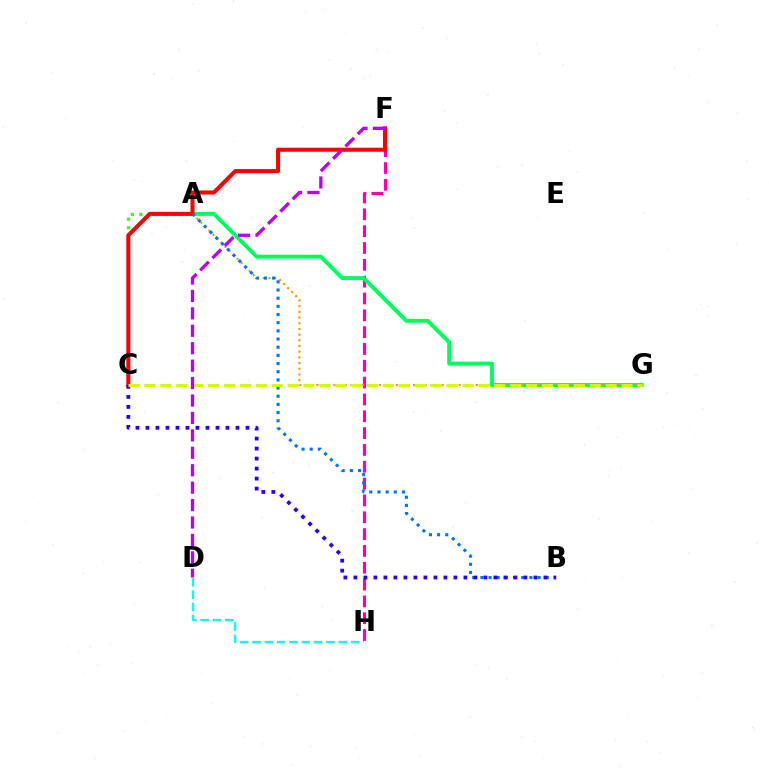{('A', 'C'): [{'color': '#3dff00', 'line_style': 'dotted', 'thickness': 2.31}], ('F', 'H'): [{'color': '#ff00ac', 'line_style': 'dashed', 'thickness': 2.29}], ('A', 'G'): [{'color': '#00ff5c', 'line_style': 'solid', 'thickness': 2.83}, {'color': '#ff9400', 'line_style': 'dotted', 'thickness': 1.55}], ('C', 'F'): [{'color': '#ff0000', 'line_style': 'solid', 'thickness': 2.92}], ('A', 'B'): [{'color': '#0074ff', 'line_style': 'dotted', 'thickness': 2.22}], ('B', 'C'): [{'color': '#2500ff', 'line_style': 'dotted', 'thickness': 2.72}], ('C', 'G'): [{'color': '#d1ff00', 'line_style': 'dashed', 'thickness': 2.16}], ('D', 'H'): [{'color': '#00fff6', 'line_style': 'dashed', 'thickness': 1.67}], ('D', 'F'): [{'color': '#b900ff', 'line_style': 'dashed', 'thickness': 2.37}]}